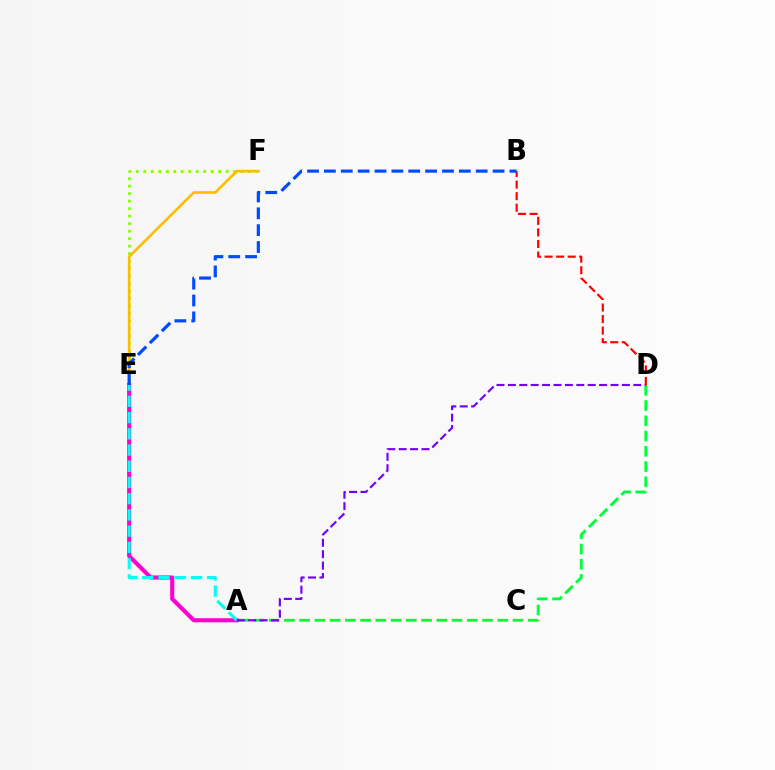{('E', 'F'): [{'color': '#84ff00', 'line_style': 'dotted', 'thickness': 2.03}, {'color': '#ffbd00', 'line_style': 'solid', 'thickness': 1.91}], ('A', 'E'): [{'color': '#ff00cf', 'line_style': 'solid', 'thickness': 2.97}, {'color': '#00fff6', 'line_style': 'dashed', 'thickness': 2.2}], ('A', 'D'): [{'color': '#00ff39', 'line_style': 'dashed', 'thickness': 2.07}, {'color': '#7200ff', 'line_style': 'dashed', 'thickness': 1.55}], ('B', 'D'): [{'color': '#ff0000', 'line_style': 'dashed', 'thickness': 1.57}], ('B', 'E'): [{'color': '#004bff', 'line_style': 'dashed', 'thickness': 2.29}]}